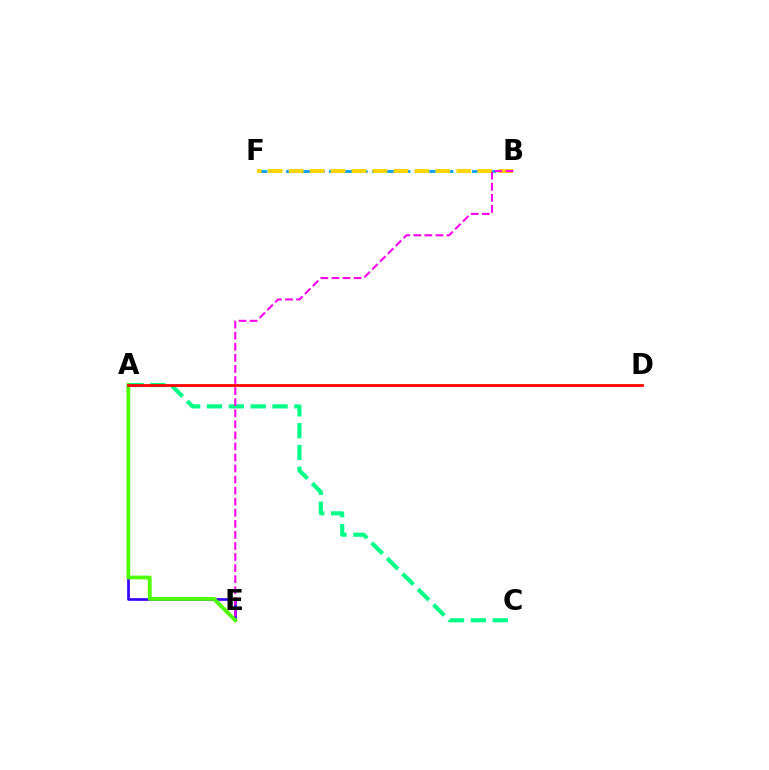{('B', 'F'): [{'color': '#009eff', 'line_style': 'dashed', 'thickness': 1.94}, {'color': '#ffd500', 'line_style': 'dashed', 'thickness': 2.85}], ('A', 'E'): [{'color': '#3700ff', 'line_style': 'solid', 'thickness': 1.94}, {'color': '#4fff00', 'line_style': 'solid', 'thickness': 2.73}], ('A', 'C'): [{'color': '#00ff86', 'line_style': 'dashed', 'thickness': 2.97}], ('B', 'E'): [{'color': '#ff00ed', 'line_style': 'dashed', 'thickness': 1.5}], ('A', 'D'): [{'color': '#ff0000', 'line_style': 'solid', 'thickness': 1.99}]}